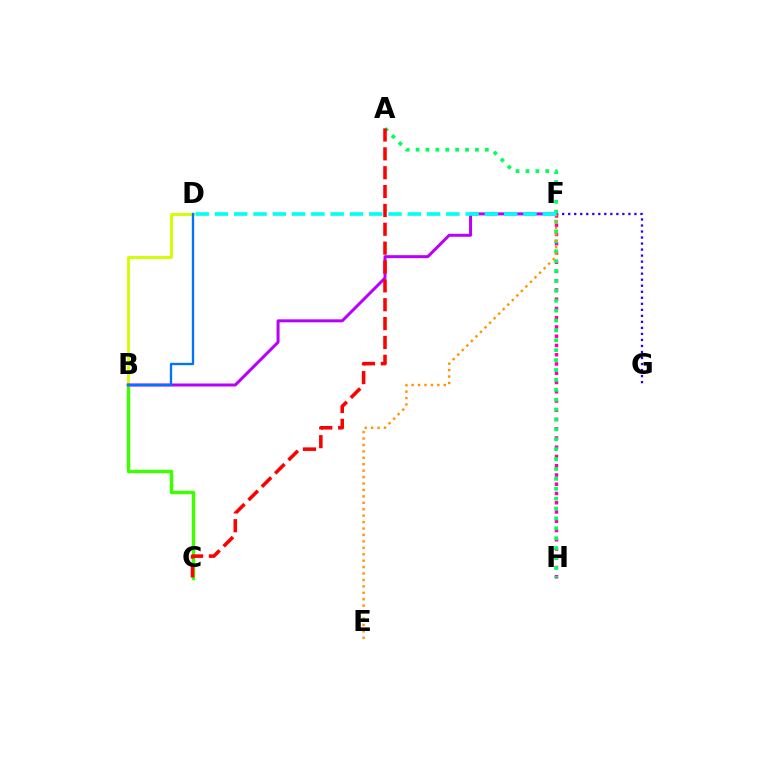{('B', 'C'): [{'color': '#3dff00', 'line_style': 'solid', 'thickness': 2.47}], ('F', 'H'): [{'color': '#ff00ac', 'line_style': 'dotted', 'thickness': 2.51}], ('F', 'G'): [{'color': '#2500ff', 'line_style': 'dotted', 'thickness': 1.64}], ('B', 'D'): [{'color': '#d1ff00', 'line_style': 'solid', 'thickness': 2.07}, {'color': '#0074ff', 'line_style': 'solid', 'thickness': 1.68}], ('B', 'F'): [{'color': '#b900ff', 'line_style': 'solid', 'thickness': 2.16}], ('A', 'H'): [{'color': '#00ff5c', 'line_style': 'dotted', 'thickness': 2.69}], ('E', 'F'): [{'color': '#ff9400', 'line_style': 'dotted', 'thickness': 1.75}], ('A', 'C'): [{'color': '#ff0000', 'line_style': 'dashed', 'thickness': 2.56}], ('D', 'F'): [{'color': '#00fff6', 'line_style': 'dashed', 'thickness': 2.62}]}